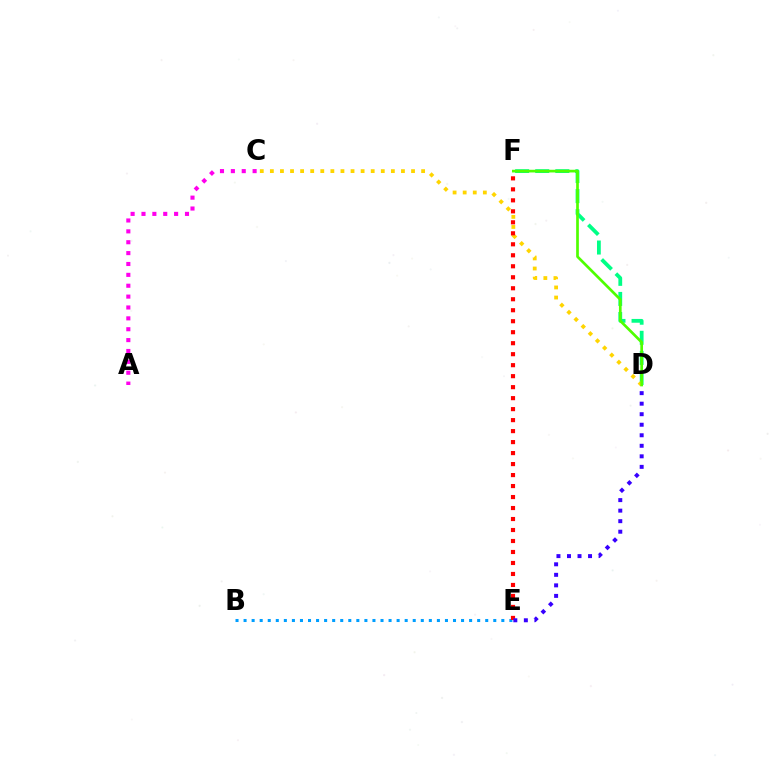{('D', 'F'): [{'color': '#00ff86', 'line_style': 'dashed', 'thickness': 2.73}, {'color': '#4fff00', 'line_style': 'solid', 'thickness': 1.94}], ('C', 'D'): [{'color': '#ffd500', 'line_style': 'dotted', 'thickness': 2.74}], ('B', 'E'): [{'color': '#009eff', 'line_style': 'dotted', 'thickness': 2.19}], ('E', 'F'): [{'color': '#ff0000', 'line_style': 'dotted', 'thickness': 2.99}], ('D', 'E'): [{'color': '#3700ff', 'line_style': 'dotted', 'thickness': 2.86}], ('A', 'C'): [{'color': '#ff00ed', 'line_style': 'dotted', 'thickness': 2.95}]}